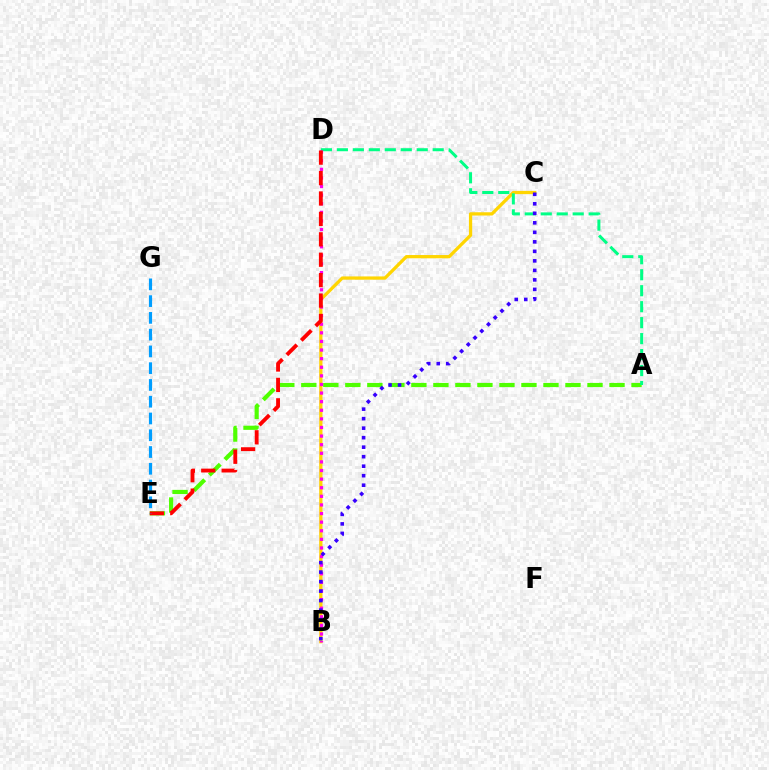{('B', 'C'): [{'color': '#ffd500', 'line_style': 'solid', 'thickness': 2.35}, {'color': '#3700ff', 'line_style': 'dotted', 'thickness': 2.58}], ('A', 'E'): [{'color': '#4fff00', 'line_style': 'dashed', 'thickness': 2.99}], ('A', 'D'): [{'color': '#00ff86', 'line_style': 'dashed', 'thickness': 2.17}], ('B', 'D'): [{'color': '#ff00ed', 'line_style': 'dotted', 'thickness': 2.34}], ('D', 'E'): [{'color': '#ff0000', 'line_style': 'dashed', 'thickness': 2.77}], ('E', 'G'): [{'color': '#009eff', 'line_style': 'dashed', 'thickness': 2.28}]}